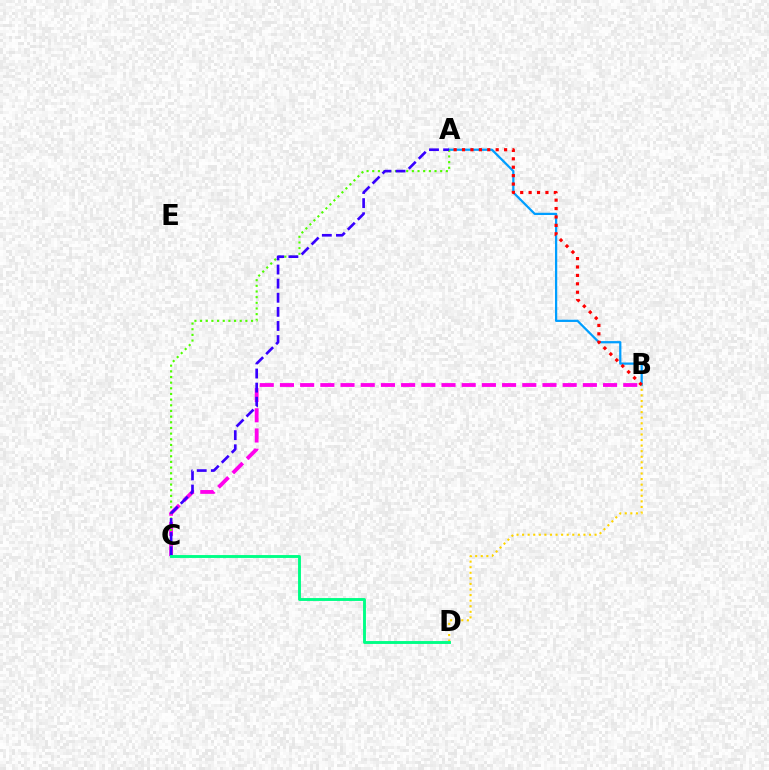{('B', 'C'): [{'color': '#ff00ed', 'line_style': 'dashed', 'thickness': 2.74}], ('A', 'B'): [{'color': '#009eff', 'line_style': 'solid', 'thickness': 1.62}, {'color': '#ff0000', 'line_style': 'dotted', 'thickness': 2.29}], ('A', 'C'): [{'color': '#4fff00', 'line_style': 'dotted', 'thickness': 1.54}, {'color': '#3700ff', 'line_style': 'dashed', 'thickness': 1.92}], ('B', 'D'): [{'color': '#ffd500', 'line_style': 'dotted', 'thickness': 1.52}], ('C', 'D'): [{'color': '#00ff86', 'line_style': 'solid', 'thickness': 2.09}]}